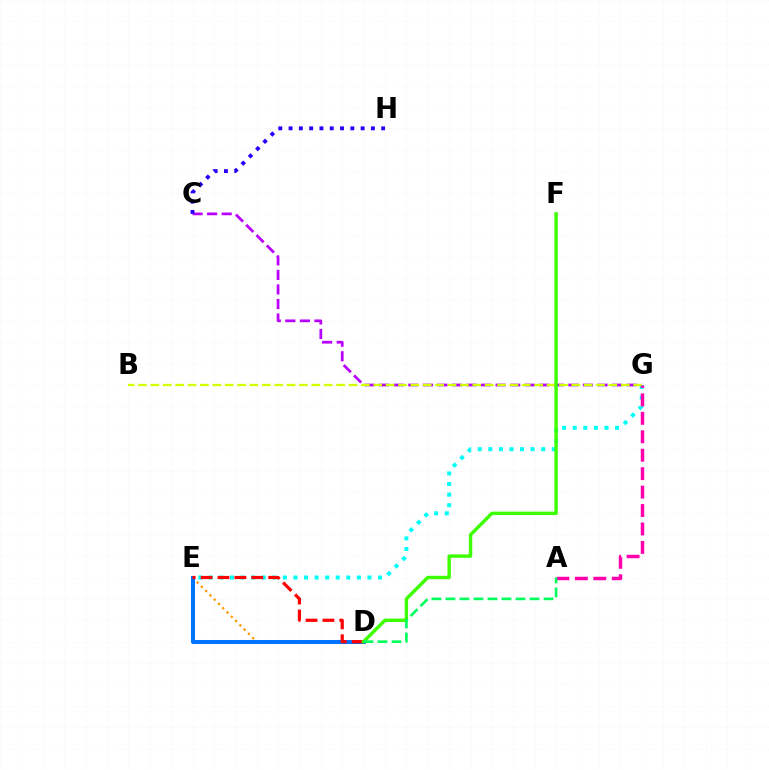{('D', 'E'): [{'color': '#ff9400', 'line_style': 'dotted', 'thickness': 1.64}, {'color': '#0074ff', 'line_style': 'solid', 'thickness': 2.89}, {'color': '#ff0000', 'line_style': 'dashed', 'thickness': 2.3}], ('E', 'G'): [{'color': '#00fff6', 'line_style': 'dotted', 'thickness': 2.87}], ('C', 'G'): [{'color': '#b900ff', 'line_style': 'dashed', 'thickness': 1.98}], ('B', 'G'): [{'color': '#d1ff00', 'line_style': 'dashed', 'thickness': 1.68}], ('A', 'G'): [{'color': '#ff00ac', 'line_style': 'dashed', 'thickness': 2.51}], ('D', 'F'): [{'color': '#3dff00', 'line_style': 'solid', 'thickness': 2.45}], ('C', 'H'): [{'color': '#2500ff', 'line_style': 'dotted', 'thickness': 2.8}], ('A', 'D'): [{'color': '#00ff5c', 'line_style': 'dashed', 'thickness': 1.9}]}